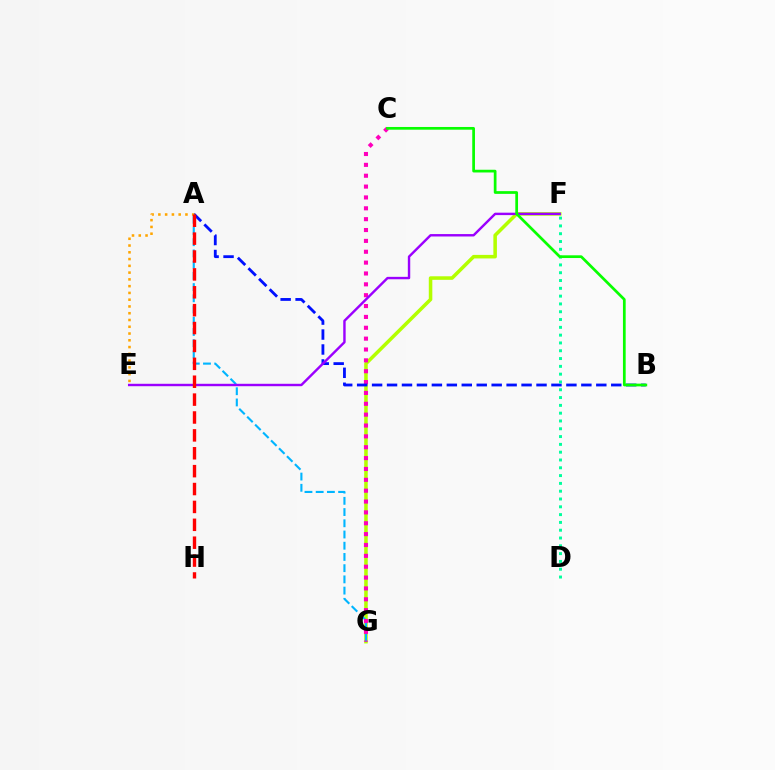{('F', 'G'): [{'color': '#b3ff00', 'line_style': 'solid', 'thickness': 2.55}], ('A', 'G'): [{'color': '#00b5ff', 'line_style': 'dashed', 'thickness': 1.52}], ('C', 'G'): [{'color': '#ff00bd', 'line_style': 'dotted', 'thickness': 2.95}], ('A', 'B'): [{'color': '#0010ff', 'line_style': 'dashed', 'thickness': 2.03}], ('E', 'F'): [{'color': '#9b00ff', 'line_style': 'solid', 'thickness': 1.74}], ('D', 'F'): [{'color': '#00ff9d', 'line_style': 'dotted', 'thickness': 2.12}], ('B', 'C'): [{'color': '#08ff00', 'line_style': 'solid', 'thickness': 1.96}], ('A', 'E'): [{'color': '#ffa500', 'line_style': 'dotted', 'thickness': 1.84}], ('A', 'H'): [{'color': '#ff0000', 'line_style': 'dashed', 'thickness': 2.43}]}